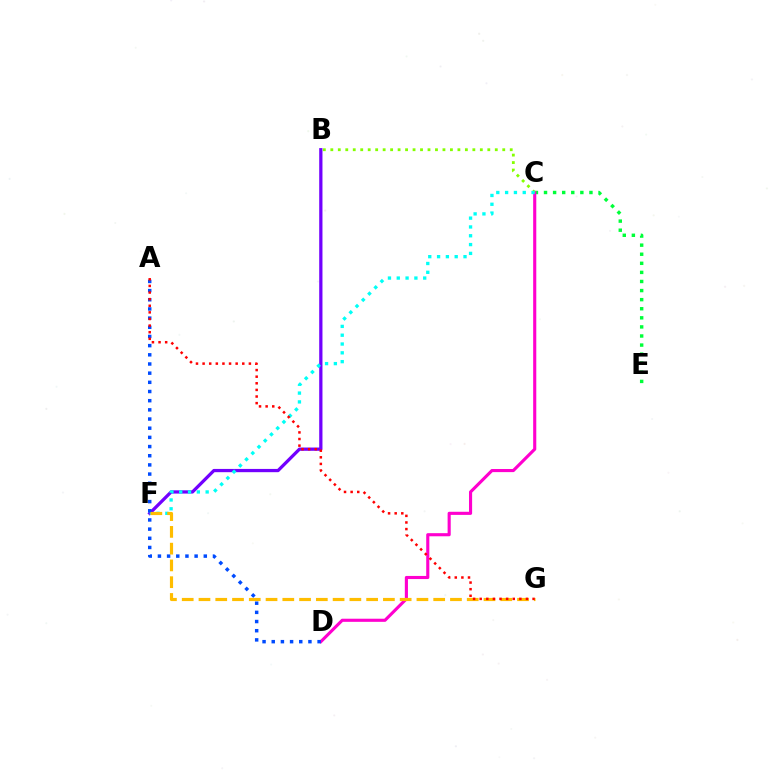{('C', 'E'): [{'color': '#00ff39', 'line_style': 'dotted', 'thickness': 2.47}], ('B', 'F'): [{'color': '#7200ff', 'line_style': 'solid', 'thickness': 2.34}], ('C', 'D'): [{'color': '#ff00cf', 'line_style': 'solid', 'thickness': 2.25}], ('B', 'C'): [{'color': '#84ff00', 'line_style': 'dotted', 'thickness': 2.03}], ('C', 'F'): [{'color': '#00fff6', 'line_style': 'dotted', 'thickness': 2.39}], ('A', 'D'): [{'color': '#004bff', 'line_style': 'dotted', 'thickness': 2.49}], ('F', 'G'): [{'color': '#ffbd00', 'line_style': 'dashed', 'thickness': 2.28}], ('A', 'G'): [{'color': '#ff0000', 'line_style': 'dotted', 'thickness': 1.8}]}